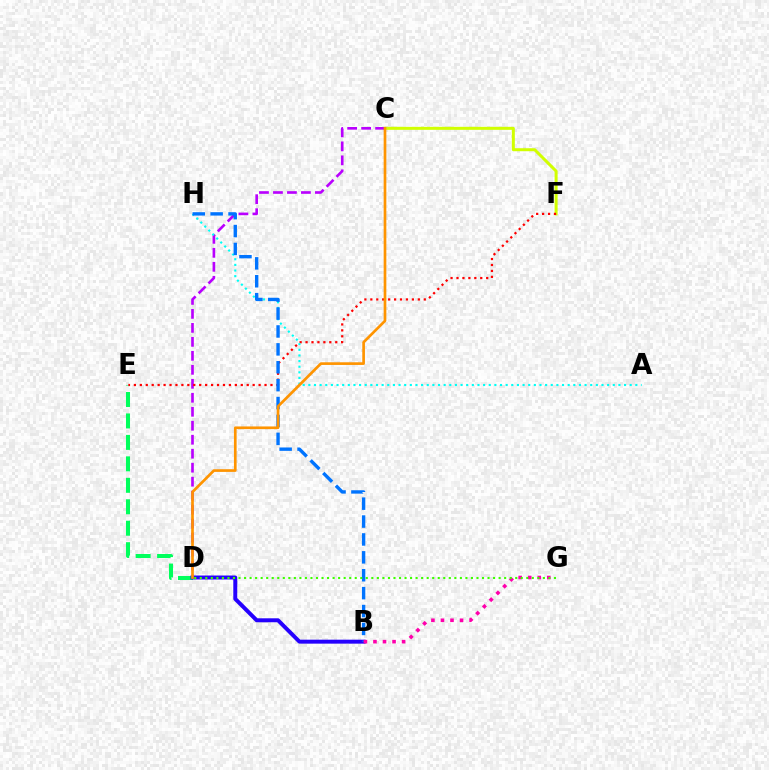{('C', 'F'): [{'color': '#d1ff00', 'line_style': 'solid', 'thickness': 2.17}], ('D', 'E'): [{'color': '#00ff5c', 'line_style': 'dashed', 'thickness': 2.91}], ('C', 'D'): [{'color': '#b900ff', 'line_style': 'dashed', 'thickness': 1.9}, {'color': '#ff9400', 'line_style': 'solid', 'thickness': 1.93}], ('E', 'F'): [{'color': '#ff0000', 'line_style': 'dotted', 'thickness': 1.61}], ('B', 'D'): [{'color': '#2500ff', 'line_style': 'solid', 'thickness': 2.85}], ('A', 'H'): [{'color': '#00fff6', 'line_style': 'dotted', 'thickness': 1.53}], ('B', 'H'): [{'color': '#0074ff', 'line_style': 'dashed', 'thickness': 2.43}], ('B', 'G'): [{'color': '#ff00ac', 'line_style': 'dotted', 'thickness': 2.59}], ('D', 'G'): [{'color': '#3dff00', 'line_style': 'dotted', 'thickness': 1.5}]}